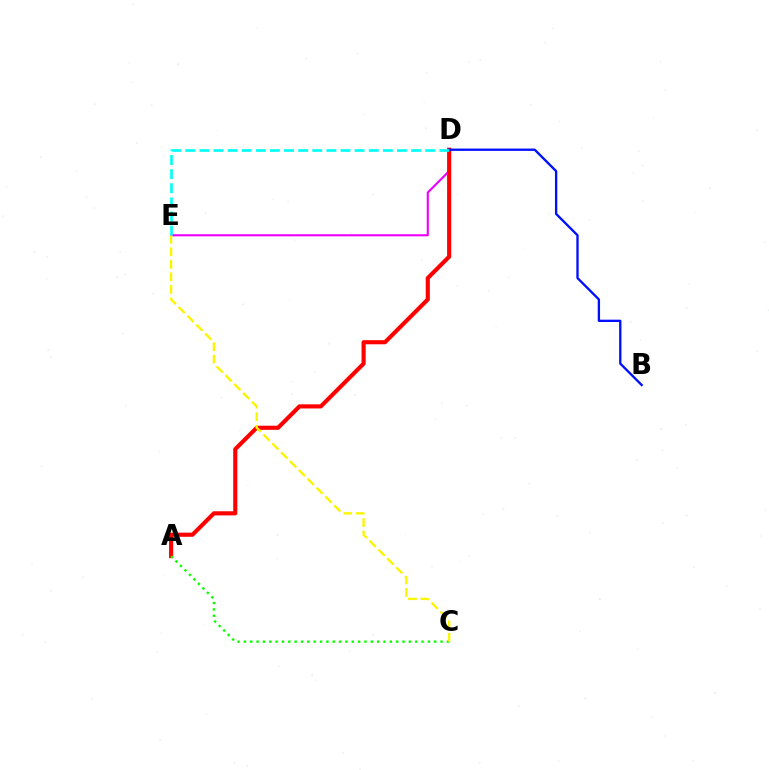{('D', 'E'): [{'color': '#ee00ff', 'line_style': 'solid', 'thickness': 1.52}, {'color': '#00fff6', 'line_style': 'dashed', 'thickness': 1.92}], ('A', 'D'): [{'color': '#ff0000', 'line_style': 'solid', 'thickness': 2.97}], ('B', 'D'): [{'color': '#0010ff', 'line_style': 'solid', 'thickness': 1.68}], ('A', 'C'): [{'color': '#08ff00', 'line_style': 'dotted', 'thickness': 1.72}], ('C', 'E'): [{'color': '#fcf500', 'line_style': 'dashed', 'thickness': 1.7}]}